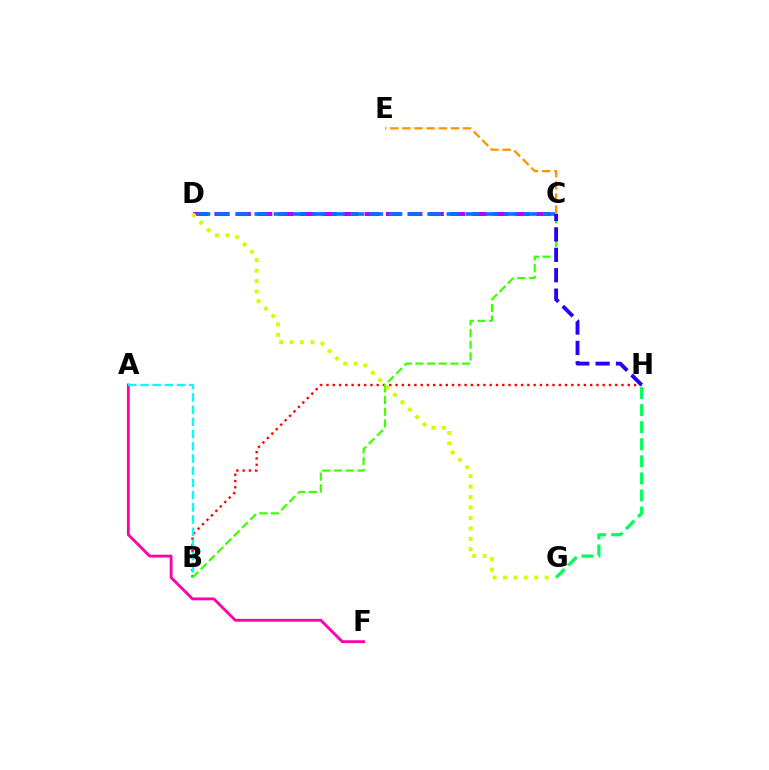{('B', 'H'): [{'color': '#ff0000', 'line_style': 'dotted', 'thickness': 1.71}], ('C', 'D'): [{'color': '#b900ff', 'line_style': 'dashed', 'thickness': 2.91}, {'color': '#0074ff', 'line_style': 'dashed', 'thickness': 2.61}], ('A', 'F'): [{'color': '#ff00ac', 'line_style': 'solid', 'thickness': 2.04}], ('A', 'B'): [{'color': '#00fff6', 'line_style': 'dashed', 'thickness': 1.66}], ('B', 'C'): [{'color': '#3dff00', 'line_style': 'dashed', 'thickness': 1.58}], ('G', 'H'): [{'color': '#00ff5c', 'line_style': 'dashed', 'thickness': 2.32}], ('C', 'H'): [{'color': '#2500ff', 'line_style': 'dashed', 'thickness': 2.77}], ('D', 'G'): [{'color': '#d1ff00', 'line_style': 'dotted', 'thickness': 2.83}], ('C', 'E'): [{'color': '#ff9400', 'line_style': 'dashed', 'thickness': 1.65}]}